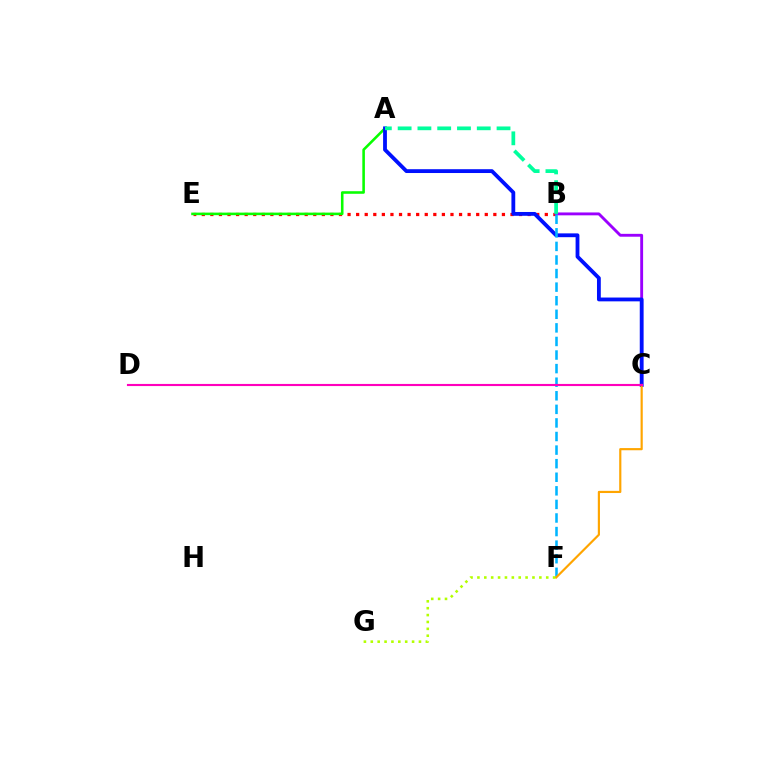{('B', 'E'): [{'color': '#ff0000', 'line_style': 'dotted', 'thickness': 2.33}], ('A', 'E'): [{'color': '#08ff00', 'line_style': 'solid', 'thickness': 1.85}], ('B', 'C'): [{'color': '#9b00ff', 'line_style': 'solid', 'thickness': 2.07}], ('A', 'C'): [{'color': '#0010ff', 'line_style': 'solid', 'thickness': 2.75}], ('A', 'B'): [{'color': '#00ff9d', 'line_style': 'dashed', 'thickness': 2.69}], ('B', 'F'): [{'color': '#00b5ff', 'line_style': 'dashed', 'thickness': 1.84}], ('C', 'F'): [{'color': '#ffa500', 'line_style': 'solid', 'thickness': 1.57}], ('F', 'G'): [{'color': '#b3ff00', 'line_style': 'dotted', 'thickness': 1.87}], ('C', 'D'): [{'color': '#ff00bd', 'line_style': 'solid', 'thickness': 1.53}]}